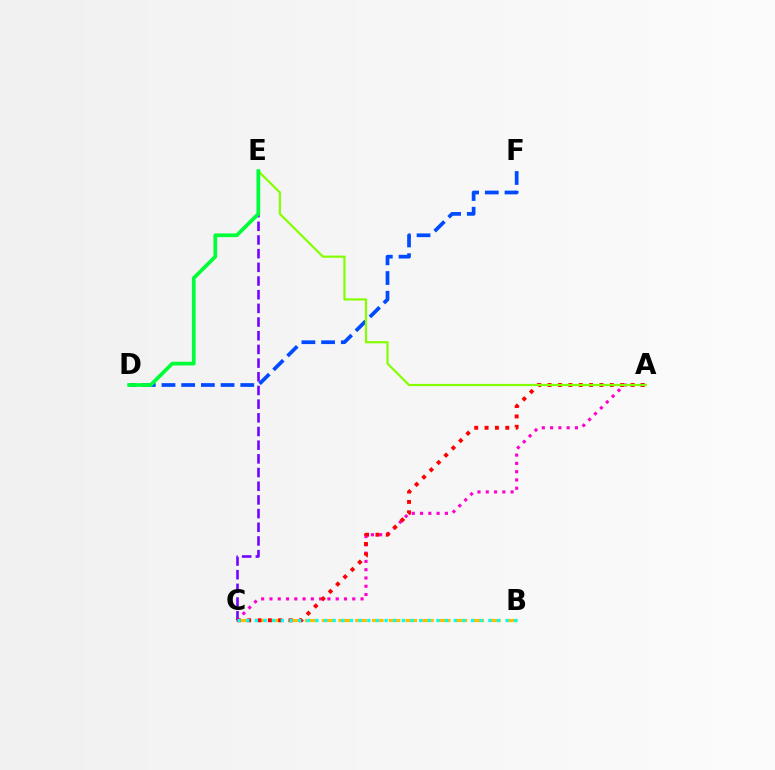{('B', 'C'): [{'color': '#ffbd00', 'line_style': 'dashed', 'thickness': 2.27}, {'color': '#00fff6', 'line_style': 'dotted', 'thickness': 2.35}], ('D', 'F'): [{'color': '#004bff', 'line_style': 'dashed', 'thickness': 2.68}], ('A', 'C'): [{'color': '#ff00cf', 'line_style': 'dotted', 'thickness': 2.25}, {'color': '#ff0000', 'line_style': 'dotted', 'thickness': 2.82}], ('C', 'E'): [{'color': '#7200ff', 'line_style': 'dashed', 'thickness': 1.86}], ('A', 'E'): [{'color': '#84ff00', 'line_style': 'solid', 'thickness': 1.58}], ('D', 'E'): [{'color': '#00ff39', 'line_style': 'solid', 'thickness': 2.69}]}